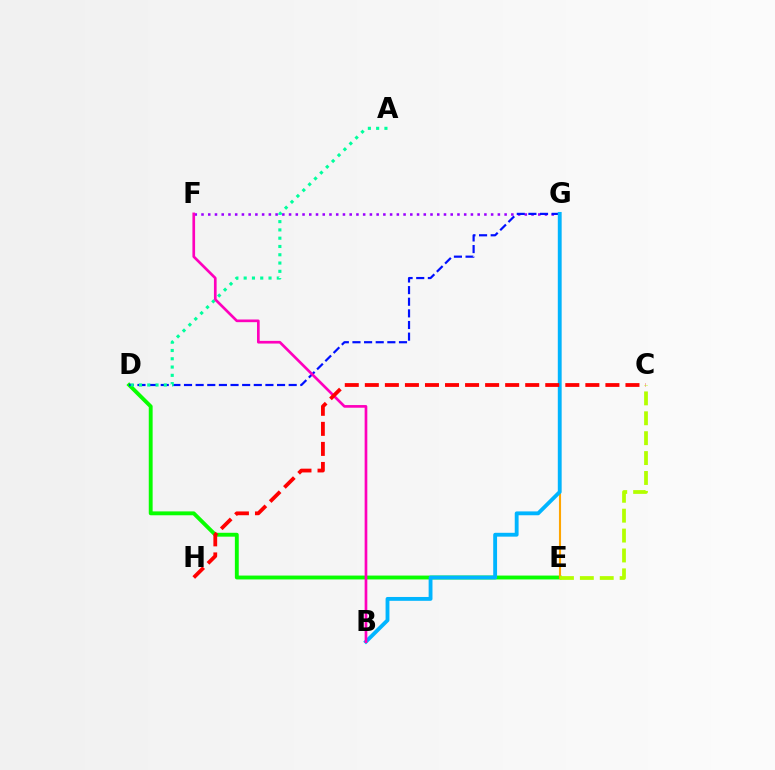{('D', 'E'): [{'color': '#08ff00', 'line_style': 'solid', 'thickness': 2.79}], ('F', 'G'): [{'color': '#9b00ff', 'line_style': 'dotted', 'thickness': 1.83}], ('D', 'G'): [{'color': '#0010ff', 'line_style': 'dashed', 'thickness': 1.58}], ('A', 'D'): [{'color': '#00ff9d', 'line_style': 'dotted', 'thickness': 2.25}], ('E', 'G'): [{'color': '#ffa500', 'line_style': 'solid', 'thickness': 1.52}], ('B', 'G'): [{'color': '#00b5ff', 'line_style': 'solid', 'thickness': 2.77}], ('B', 'F'): [{'color': '#ff00bd', 'line_style': 'solid', 'thickness': 1.93}], ('C', 'H'): [{'color': '#ff0000', 'line_style': 'dashed', 'thickness': 2.72}], ('C', 'E'): [{'color': '#b3ff00', 'line_style': 'dashed', 'thickness': 2.7}]}